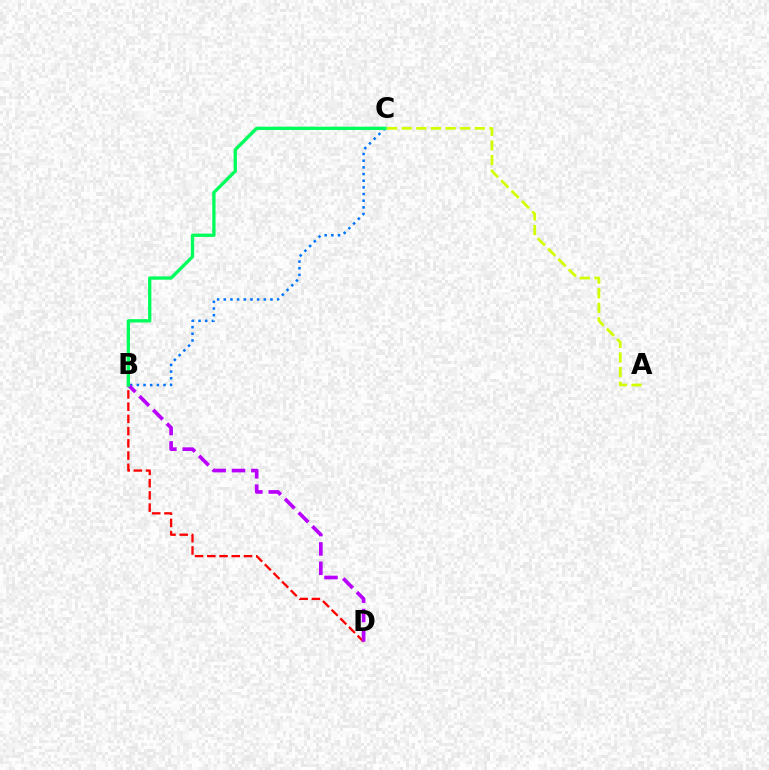{('B', 'C'): [{'color': '#0074ff', 'line_style': 'dotted', 'thickness': 1.81}, {'color': '#00ff5c', 'line_style': 'solid', 'thickness': 2.4}], ('B', 'D'): [{'color': '#ff0000', 'line_style': 'dashed', 'thickness': 1.66}, {'color': '#b900ff', 'line_style': 'dashed', 'thickness': 2.63}], ('A', 'C'): [{'color': '#d1ff00', 'line_style': 'dashed', 'thickness': 1.99}]}